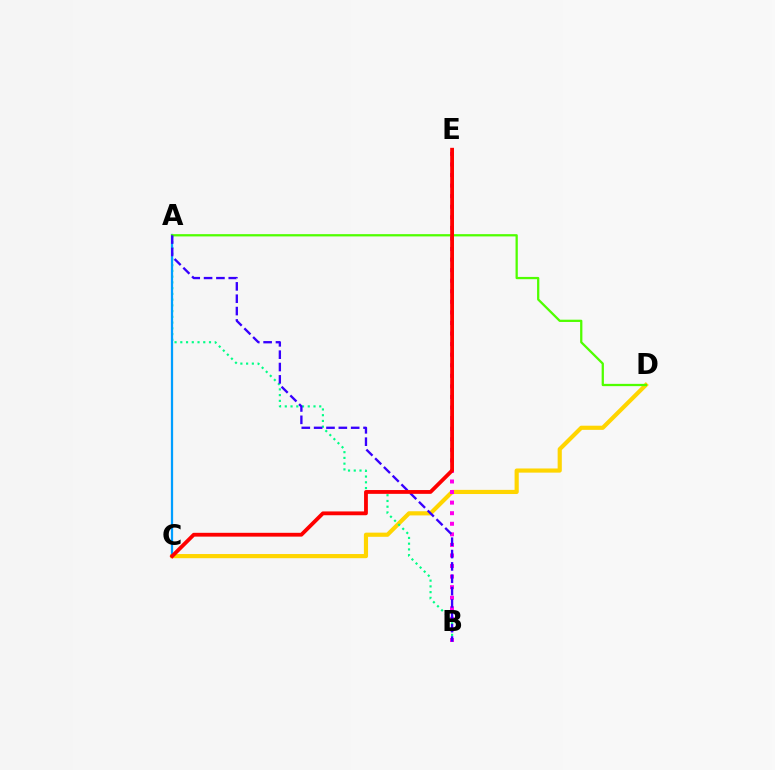{('C', 'D'): [{'color': '#ffd500', 'line_style': 'solid', 'thickness': 2.99}], ('A', 'B'): [{'color': '#00ff86', 'line_style': 'dotted', 'thickness': 1.56}, {'color': '#3700ff', 'line_style': 'dashed', 'thickness': 1.68}], ('A', 'C'): [{'color': '#009eff', 'line_style': 'solid', 'thickness': 1.63}], ('B', 'E'): [{'color': '#ff00ed', 'line_style': 'dotted', 'thickness': 2.87}], ('A', 'D'): [{'color': '#4fff00', 'line_style': 'solid', 'thickness': 1.63}], ('C', 'E'): [{'color': '#ff0000', 'line_style': 'solid', 'thickness': 2.74}]}